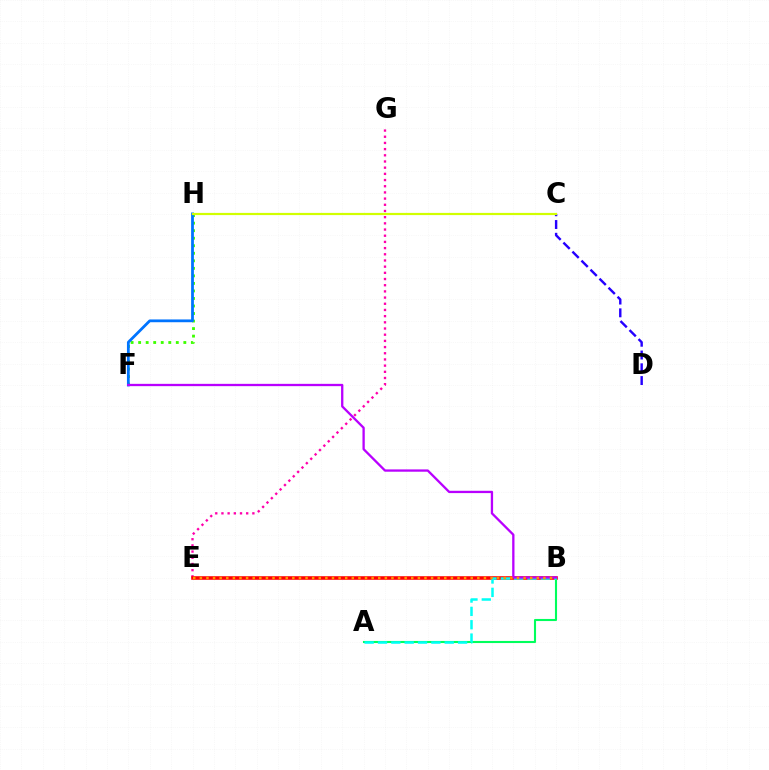{('E', 'G'): [{'color': '#ff00ac', 'line_style': 'dotted', 'thickness': 1.68}], ('B', 'E'): [{'color': '#ff0000', 'line_style': 'solid', 'thickness': 2.57}, {'color': '#ff9400', 'line_style': 'dotted', 'thickness': 1.8}], ('F', 'H'): [{'color': '#3dff00', 'line_style': 'dotted', 'thickness': 2.05}, {'color': '#0074ff', 'line_style': 'solid', 'thickness': 2.0}], ('A', 'B'): [{'color': '#00ff5c', 'line_style': 'solid', 'thickness': 1.51}, {'color': '#00fff6', 'line_style': 'dashed', 'thickness': 1.81}], ('B', 'F'): [{'color': '#b900ff', 'line_style': 'solid', 'thickness': 1.66}], ('C', 'D'): [{'color': '#2500ff', 'line_style': 'dashed', 'thickness': 1.73}], ('C', 'H'): [{'color': '#d1ff00', 'line_style': 'solid', 'thickness': 1.59}]}